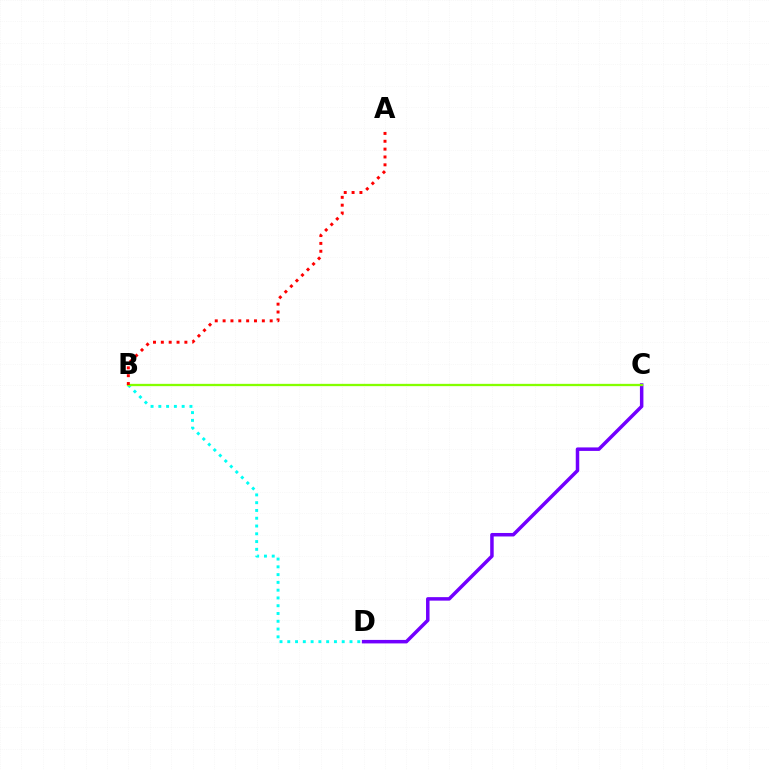{('B', 'D'): [{'color': '#00fff6', 'line_style': 'dotted', 'thickness': 2.11}], ('C', 'D'): [{'color': '#7200ff', 'line_style': 'solid', 'thickness': 2.52}], ('B', 'C'): [{'color': '#84ff00', 'line_style': 'solid', 'thickness': 1.66}], ('A', 'B'): [{'color': '#ff0000', 'line_style': 'dotted', 'thickness': 2.13}]}